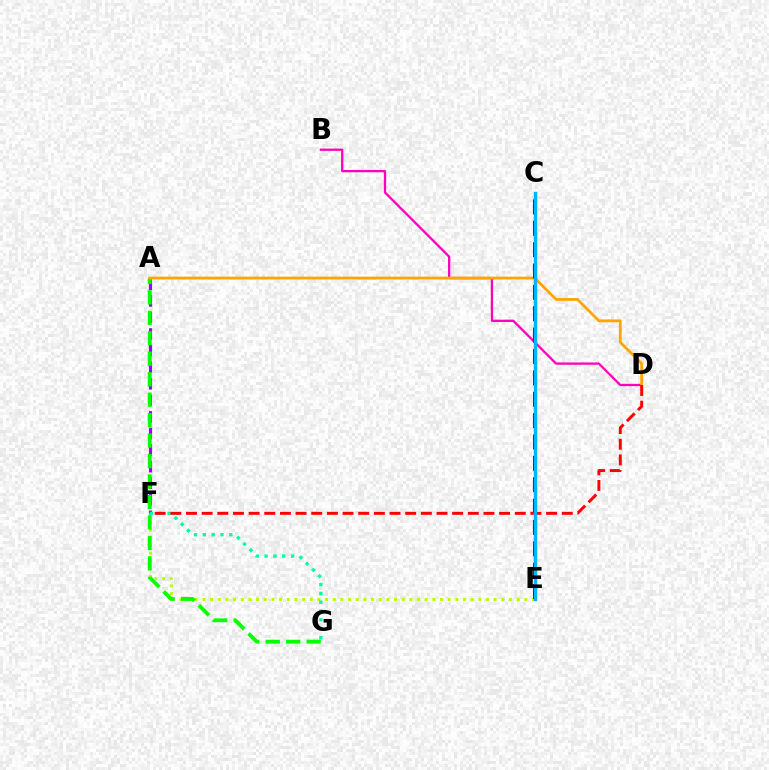{('B', 'D'): [{'color': '#ff00bd', 'line_style': 'solid', 'thickness': 1.65}], ('A', 'F'): [{'color': '#9b00ff', 'line_style': 'dashed', 'thickness': 2.25}], ('E', 'F'): [{'color': '#b3ff00', 'line_style': 'dotted', 'thickness': 2.08}], ('A', 'G'): [{'color': '#08ff00', 'line_style': 'dashed', 'thickness': 2.78}], ('A', 'D'): [{'color': '#ffa500', 'line_style': 'solid', 'thickness': 2.01}], ('C', 'E'): [{'color': '#0010ff', 'line_style': 'dashed', 'thickness': 2.9}, {'color': '#00b5ff', 'line_style': 'solid', 'thickness': 2.46}], ('F', 'G'): [{'color': '#00ff9d', 'line_style': 'dotted', 'thickness': 2.4}], ('D', 'F'): [{'color': '#ff0000', 'line_style': 'dashed', 'thickness': 2.13}]}